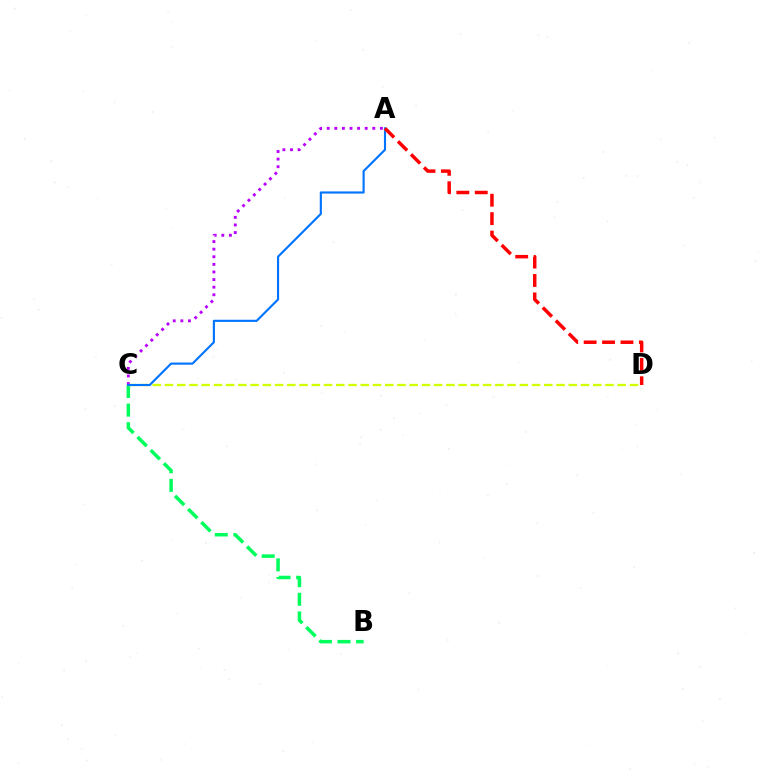{('B', 'C'): [{'color': '#00ff5c', 'line_style': 'dashed', 'thickness': 2.53}], ('A', 'C'): [{'color': '#b900ff', 'line_style': 'dotted', 'thickness': 2.06}, {'color': '#0074ff', 'line_style': 'solid', 'thickness': 1.54}], ('C', 'D'): [{'color': '#d1ff00', 'line_style': 'dashed', 'thickness': 1.66}], ('A', 'D'): [{'color': '#ff0000', 'line_style': 'dashed', 'thickness': 2.5}]}